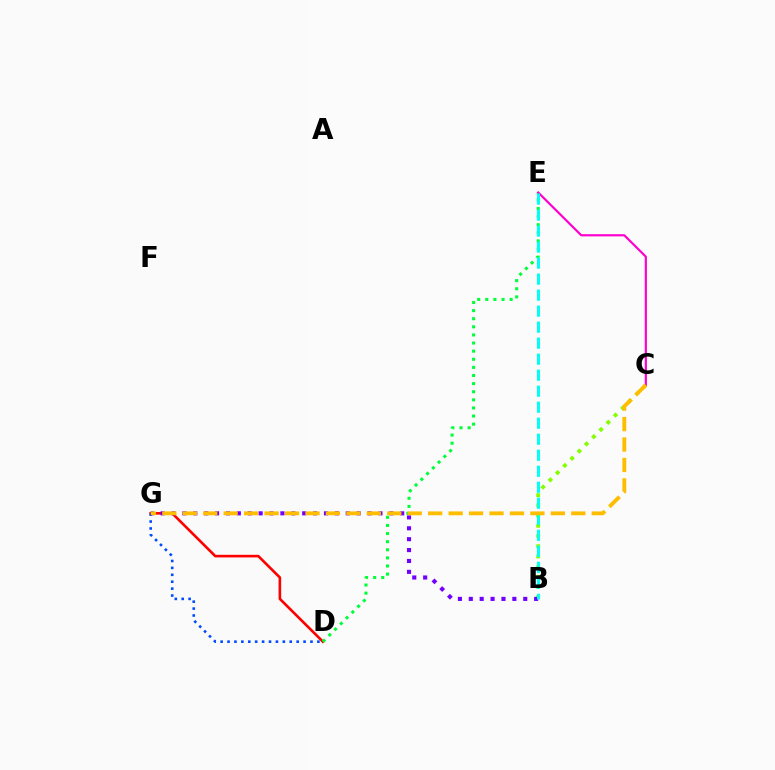{('D', 'G'): [{'color': '#ff0000', 'line_style': 'solid', 'thickness': 1.89}, {'color': '#004bff', 'line_style': 'dotted', 'thickness': 1.88}], ('B', 'C'): [{'color': '#84ff00', 'line_style': 'dotted', 'thickness': 2.77}], ('D', 'E'): [{'color': '#00ff39', 'line_style': 'dotted', 'thickness': 2.2}], ('B', 'G'): [{'color': '#7200ff', 'line_style': 'dotted', 'thickness': 2.96}], ('C', 'E'): [{'color': '#ff00cf', 'line_style': 'solid', 'thickness': 1.57}], ('B', 'E'): [{'color': '#00fff6', 'line_style': 'dashed', 'thickness': 2.17}], ('C', 'G'): [{'color': '#ffbd00', 'line_style': 'dashed', 'thickness': 2.78}]}